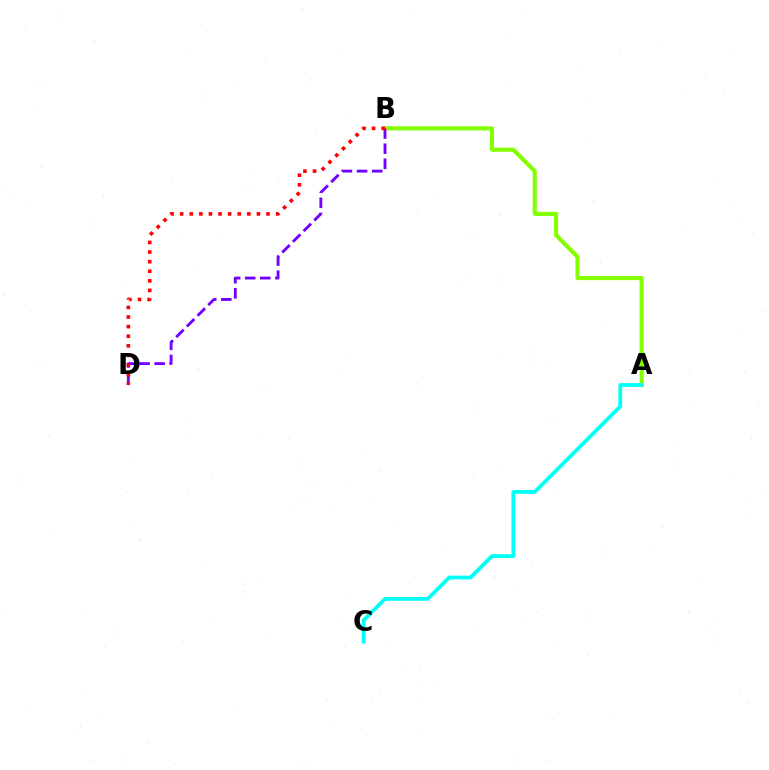{('A', 'B'): [{'color': '#84ff00', 'line_style': 'solid', 'thickness': 2.96}], ('B', 'D'): [{'color': '#7200ff', 'line_style': 'dashed', 'thickness': 2.05}, {'color': '#ff0000', 'line_style': 'dotted', 'thickness': 2.61}], ('A', 'C'): [{'color': '#00fff6', 'line_style': 'solid', 'thickness': 2.71}]}